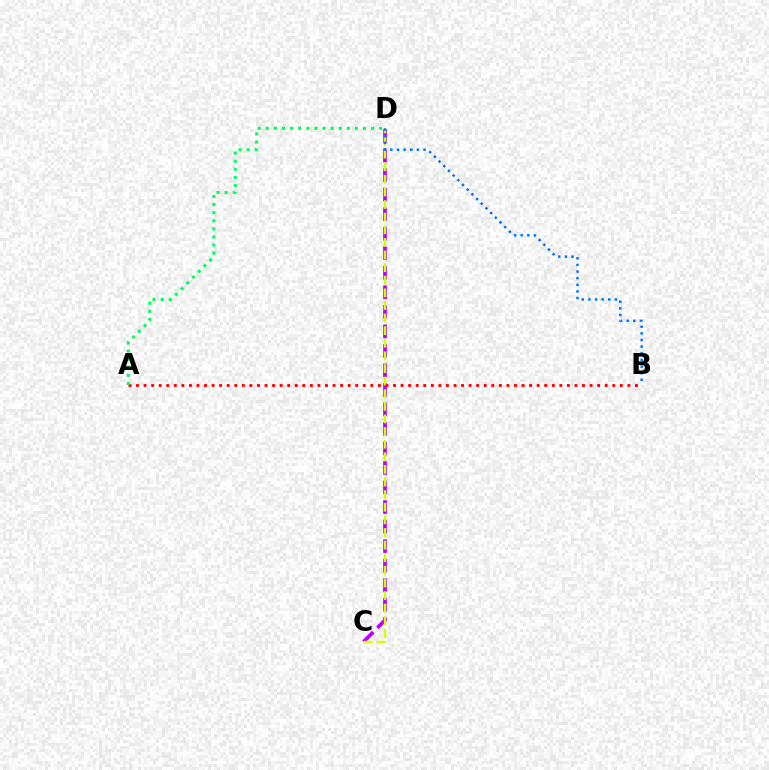{('C', 'D'): [{'color': '#b900ff', 'line_style': 'dashed', 'thickness': 2.65}, {'color': '#d1ff00', 'line_style': 'dashed', 'thickness': 1.71}], ('A', 'B'): [{'color': '#ff0000', 'line_style': 'dotted', 'thickness': 2.05}], ('A', 'D'): [{'color': '#00ff5c', 'line_style': 'dotted', 'thickness': 2.2}], ('B', 'D'): [{'color': '#0074ff', 'line_style': 'dotted', 'thickness': 1.8}]}